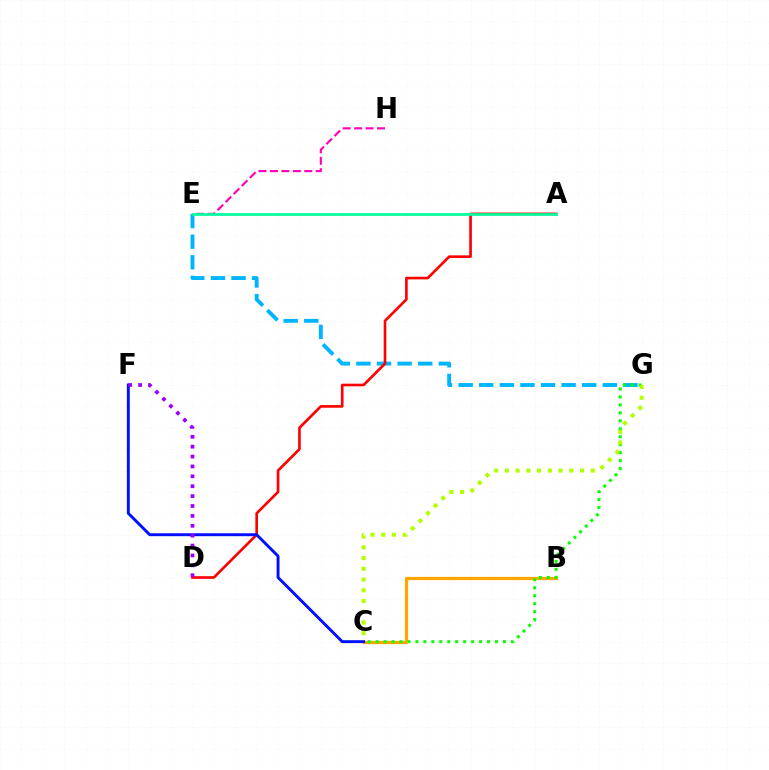{('E', 'G'): [{'color': '#00b5ff', 'line_style': 'dashed', 'thickness': 2.8}], ('E', 'H'): [{'color': '#ff00bd', 'line_style': 'dashed', 'thickness': 1.55}], ('A', 'D'): [{'color': '#ff0000', 'line_style': 'solid', 'thickness': 1.91}], ('A', 'E'): [{'color': '#00ff9d', 'line_style': 'solid', 'thickness': 1.95}], ('B', 'C'): [{'color': '#ffa500', 'line_style': 'solid', 'thickness': 2.33}], ('C', 'G'): [{'color': '#08ff00', 'line_style': 'dotted', 'thickness': 2.16}, {'color': '#b3ff00', 'line_style': 'dotted', 'thickness': 2.92}], ('C', 'F'): [{'color': '#0010ff', 'line_style': 'solid', 'thickness': 2.1}], ('D', 'F'): [{'color': '#9b00ff', 'line_style': 'dotted', 'thickness': 2.69}]}